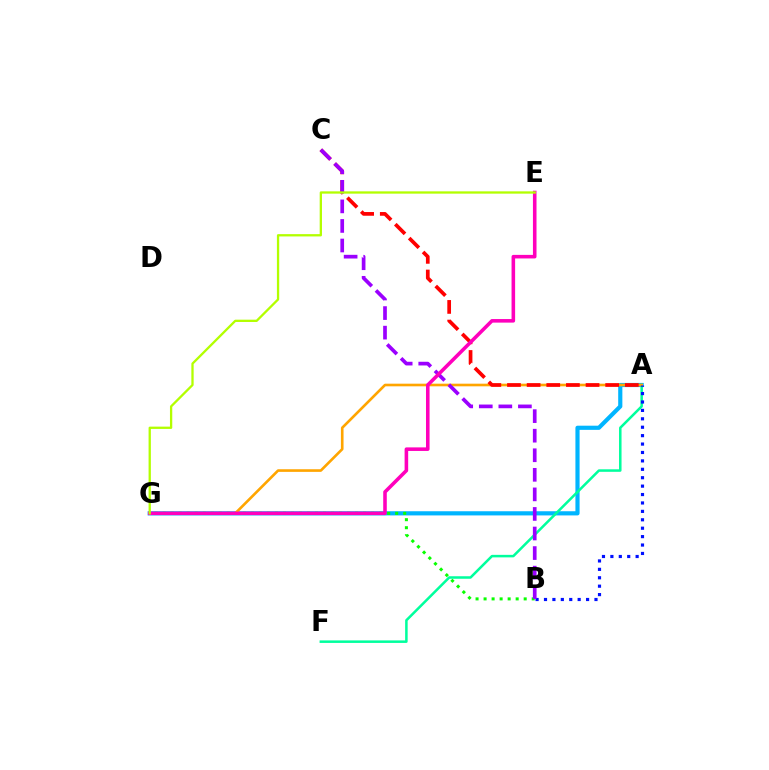{('A', 'G'): [{'color': '#00b5ff', 'line_style': 'solid', 'thickness': 3.0}, {'color': '#ffa500', 'line_style': 'solid', 'thickness': 1.89}], ('B', 'G'): [{'color': '#08ff00', 'line_style': 'dotted', 'thickness': 2.18}], ('A', 'F'): [{'color': '#00ff9d', 'line_style': 'solid', 'thickness': 1.81}], ('A', 'C'): [{'color': '#ff0000', 'line_style': 'dashed', 'thickness': 2.67}], ('A', 'B'): [{'color': '#0010ff', 'line_style': 'dotted', 'thickness': 2.29}], ('B', 'C'): [{'color': '#9b00ff', 'line_style': 'dashed', 'thickness': 2.66}], ('E', 'G'): [{'color': '#ff00bd', 'line_style': 'solid', 'thickness': 2.57}, {'color': '#b3ff00', 'line_style': 'solid', 'thickness': 1.66}]}